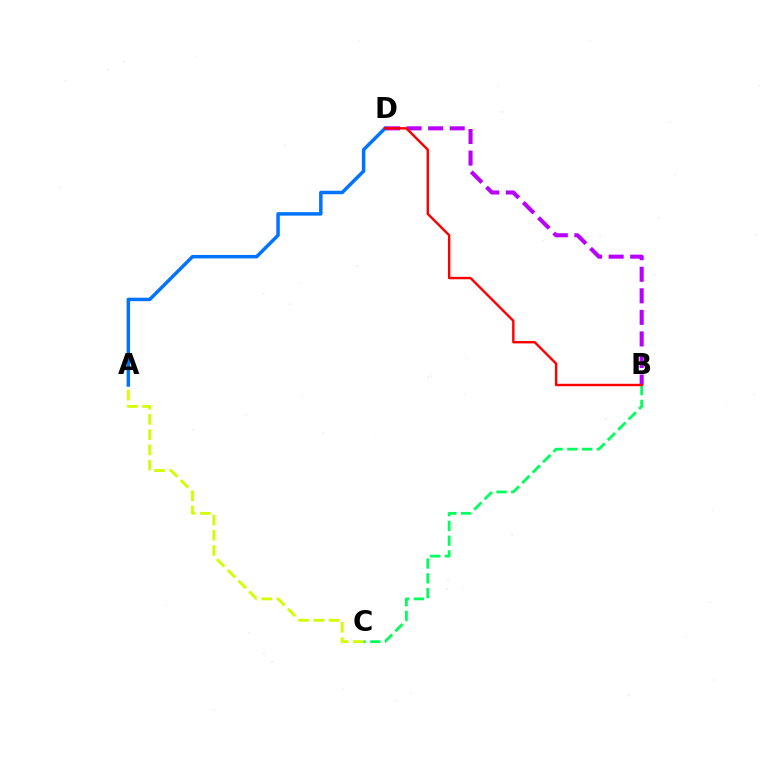{('A', 'C'): [{'color': '#d1ff00', 'line_style': 'dashed', 'thickness': 2.07}], ('B', 'D'): [{'color': '#b900ff', 'line_style': 'dashed', 'thickness': 2.93}, {'color': '#ff0000', 'line_style': 'solid', 'thickness': 1.73}], ('A', 'D'): [{'color': '#0074ff', 'line_style': 'solid', 'thickness': 2.5}], ('B', 'C'): [{'color': '#00ff5c', 'line_style': 'dashed', 'thickness': 2.0}]}